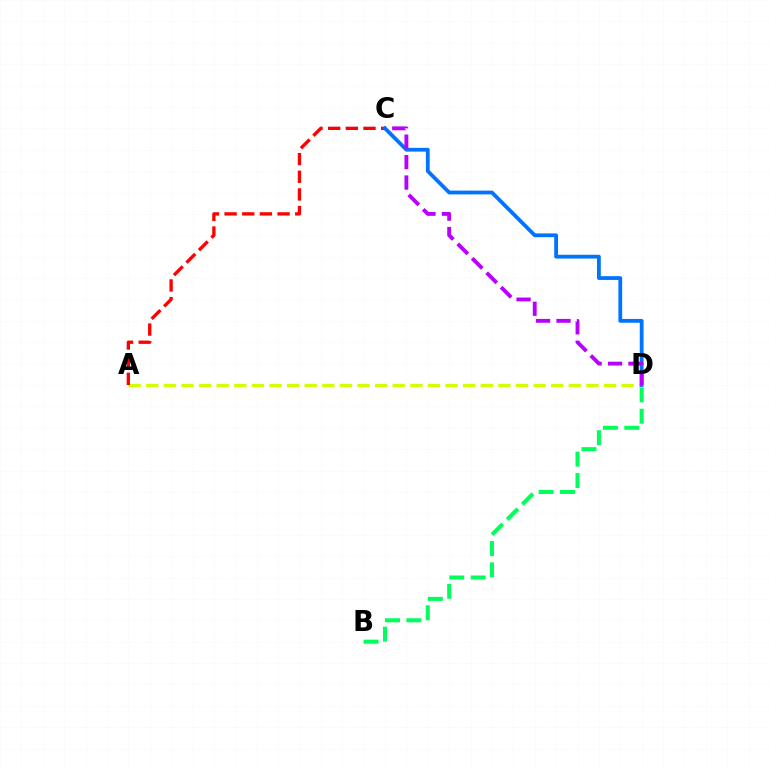{('A', 'D'): [{'color': '#d1ff00', 'line_style': 'dashed', 'thickness': 2.39}], ('B', 'D'): [{'color': '#00ff5c', 'line_style': 'dashed', 'thickness': 2.91}], ('A', 'C'): [{'color': '#ff0000', 'line_style': 'dashed', 'thickness': 2.4}], ('C', 'D'): [{'color': '#0074ff', 'line_style': 'solid', 'thickness': 2.73}, {'color': '#b900ff', 'line_style': 'dashed', 'thickness': 2.78}]}